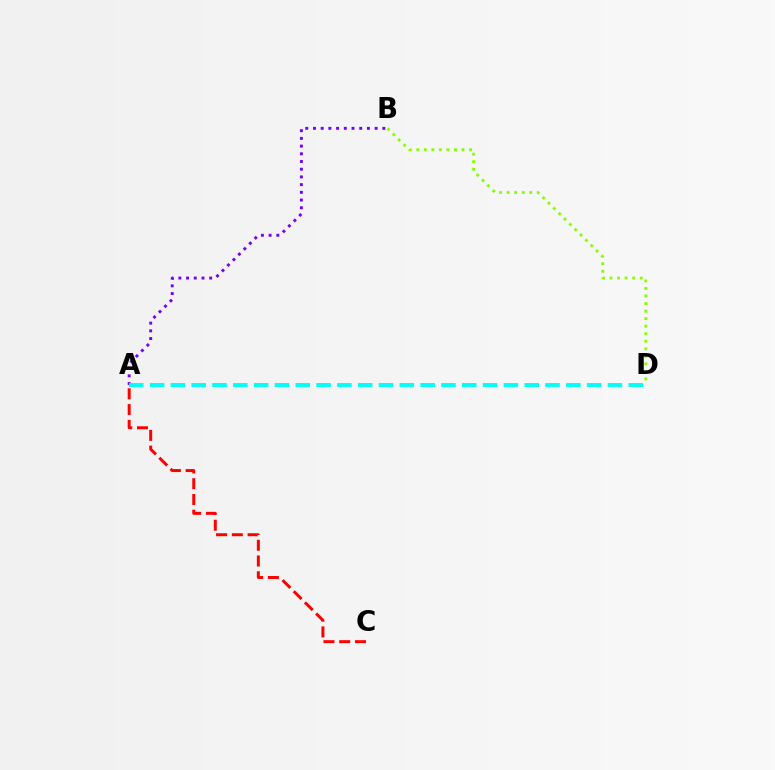{('A', 'C'): [{'color': '#ff0000', 'line_style': 'dashed', 'thickness': 2.14}], ('B', 'D'): [{'color': '#84ff00', 'line_style': 'dotted', 'thickness': 2.05}], ('A', 'B'): [{'color': '#7200ff', 'line_style': 'dotted', 'thickness': 2.09}], ('A', 'D'): [{'color': '#00fff6', 'line_style': 'dashed', 'thickness': 2.83}]}